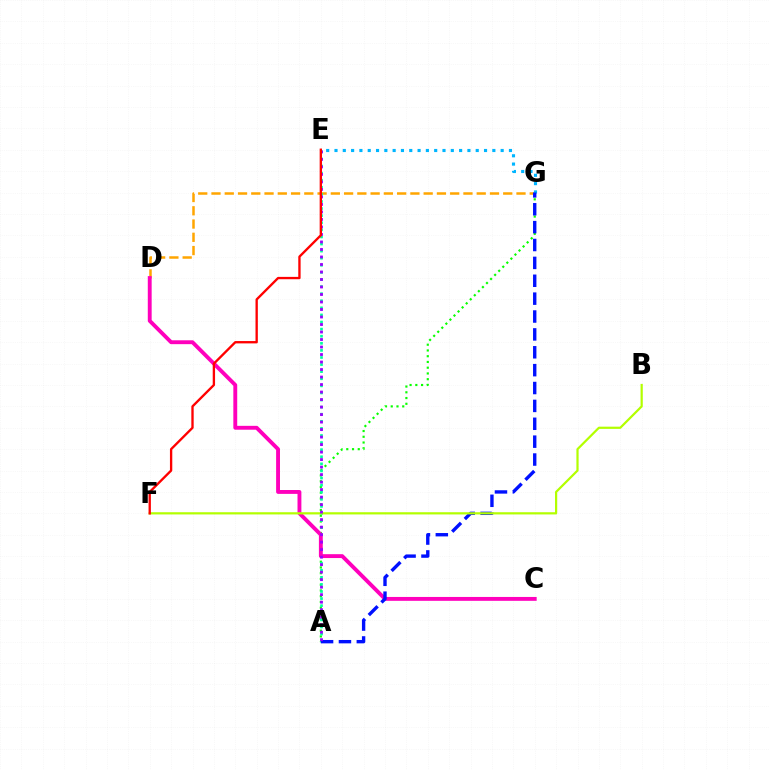{('A', 'G'): [{'color': '#08ff00', 'line_style': 'dotted', 'thickness': 1.56}, {'color': '#0010ff', 'line_style': 'dashed', 'thickness': 2.43}], ('D', 'G'): [{'color': '#ffa500', 'line_style': 'dashed', 'thickness': 1.8}], ('A', 'E'): [{'color': '#00ff9d', 'line_style': 'dotted', 'thickness': 1.93}, {'color': '#9b00ff', 'line_style': 'dotted', 'thickness': 2.04}], ('C', 'D'): [{'color': '#ff00bd', 'line_style': 'solid', 'thickness': 2.79}], ('E', 'G'): [{'color': '#00b5ff', 'line_style': 'dotted', 'thickness': 2.26}], ('B', 'F'): [{'color': '#b3ff00', 'line_style': 'solid', 'thickness': 1.59}], ('E', 'F'): [{'color': '#ff0000', 'line_style': 'solid', 'thickness': 1.68}]}